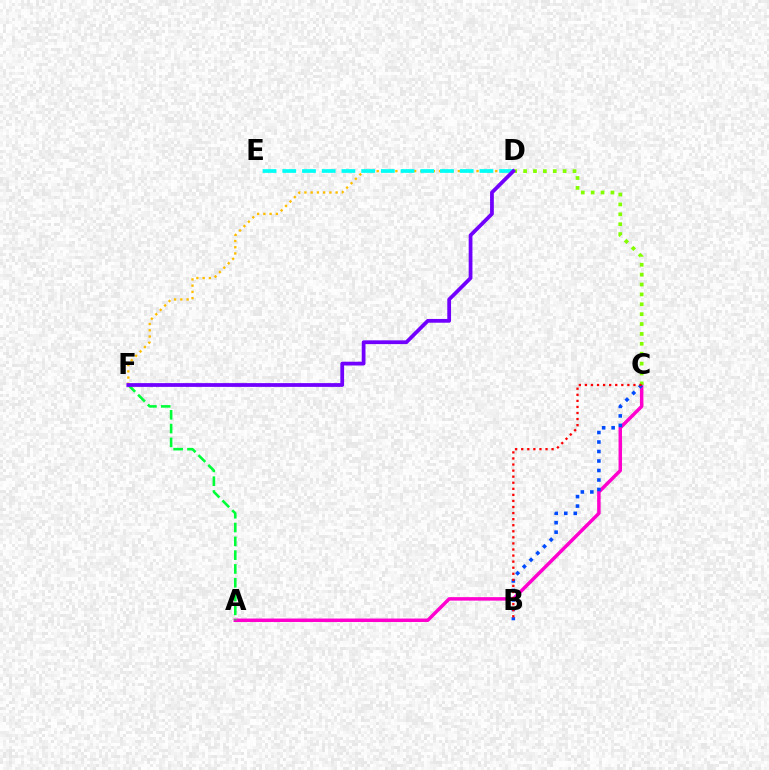{('D', 'F'): [{'color': '#ffbd00', 'line_style': 'dotted', 'thickness': 1.7}, {'color': '#7200ff', 'line_style': 'solid', 'thickness': 2.71}], ('A', 'C'): [{'color': '#ff00cf', 'line_style': 'solid', 'thickness': 2.5}], ('D', 'E'): [{'color': '#00fff6', 'line_style': 'dashed', 'thickness': 2.68}], ('A', 'F'): [{'color': '#00ff39', 'line_style': 'dashed', 'thickness': 1.88}], ('C', 'D'): [{'color': '#84ff00', 'line_style': 'dotted', 'thickness': 2.69}], ('B', 'C'): [{'color': '#004bff', 'line_style': 'dotted', 'thickness': 2.58}, {'color': '#ff0000', 'line_style': 'dotted', 'thickness': 1.65}]}